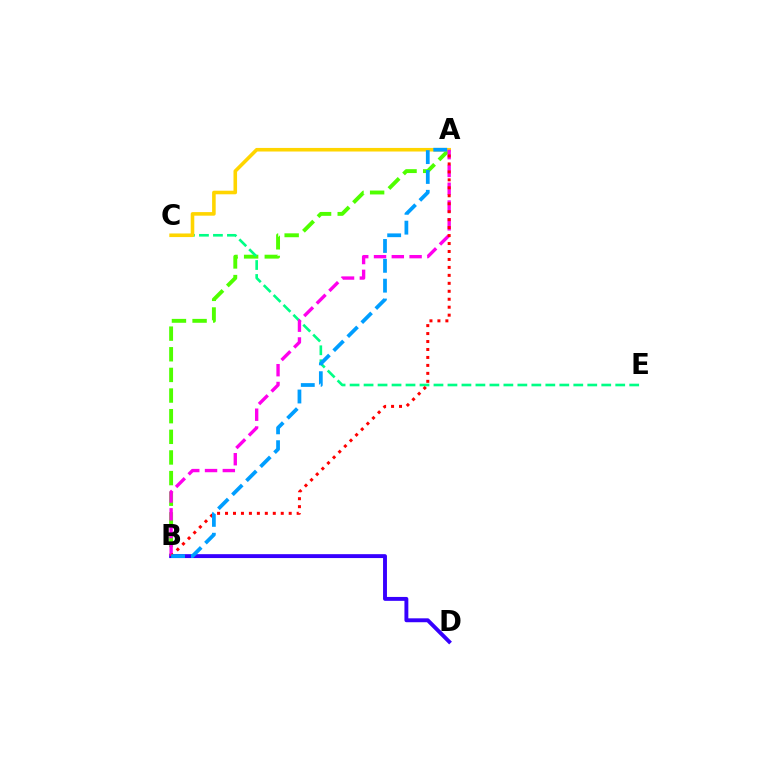{('A', 'B'): [{'color': '#4fff00', 'line_style': 'dashed', 'thickness': 2.8}, {'color': '#ff00ed', 'line_style': 'dashed', 'thickness': 2.42}, {'color': '#ff0000', 'line_style': 'dotted', 'thickness': 2.16}, {'color': '#009eff', 'line_style': 'dashed', 'thickness': 2.7}], ('B', 'D'): [{'color': '#3700ff', 'line_style': 'solid', 'thickness': 2.81}], ('C', 'E'): [{'color': '#00ff86', 'line_style': 'dashed', 'thickness': 1.9}], ('A', 'C'): [{'color': '#ffd500', 'line_style': 'solid', 'thickness': 2.58}]}